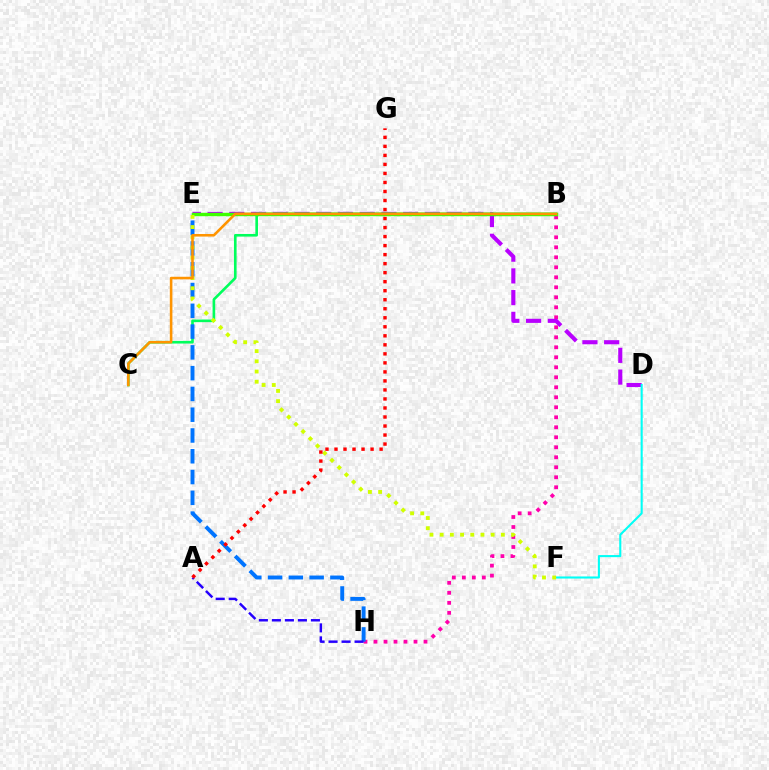{('B', 'H'): [{'color': '#ff00ac', 'line_style': 'dotted', 'thickness': 2.72}], ('D', 'E'): [{'color': '#b900ff', 'line_style': 'dashed', 'thickness': 2.95}], ('B', 'C'): [{'color': '#00ff5c', 'line_style': 'solid', 'thickness': 1.9}, {'color': '#ff9400', 'line_style': 'solid', 'thickness': 1.86}], ('E', 'H'): [{'color': '#0074ff', 'line_style': 'dashed', 'thickness': 2.82}], ('D', 'F'): [{'color': '#00fff6', 'line_style': 'solid', 'thickness': 1.5}], ('B', 'E'): [{'color': '#3dff00', 'line_style': 'solid', 'thickness': 2.47}], ('E', 'F'): [{'color': '#d1ff00', 'line_style': 'dotted', 'thickness': 2.77}], ('A', 'H'): [{'color': '#2500ff', 'line_style': 'dashed', 'thickness': 1.77}], ('A', 'G'): [{'color': '#ff0000', 'line_style': 'dotted', 'thickness': 2.45}]}